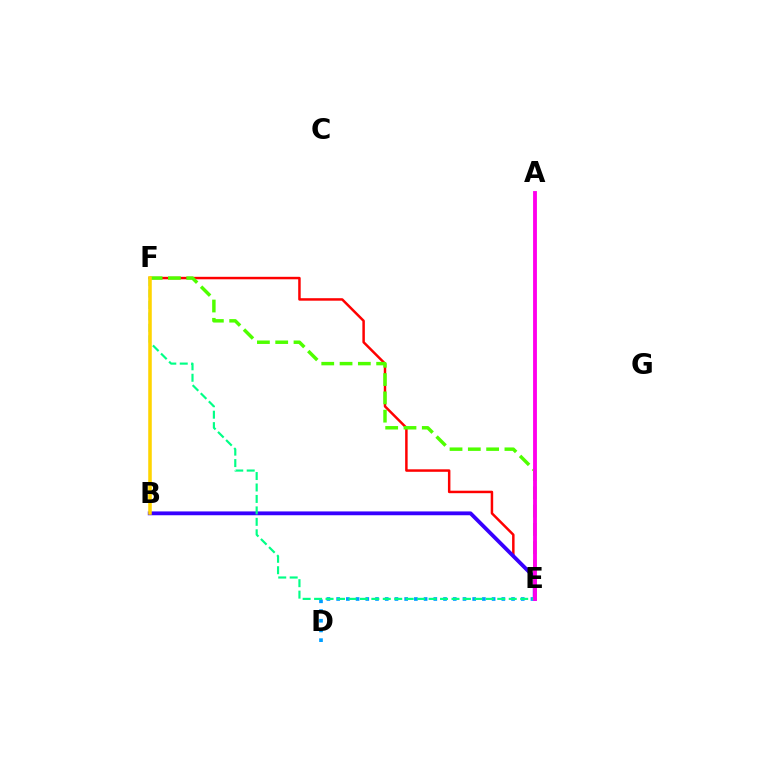{('E', 'F'): [{'color': '#ff0000', 'line_style': 'solid', 'thickness': 1.79}, {'color': '#4fff00', 'line_style': 'dashed', 'thickness': 2.49}, {'color': '#00ff86', 'line_style': 'dashed', 'thickness': 1.56}], ('B', 'E'): [{'color': '#3700ff', 'line_style': 'solid', 'thickness': 2.75}], ('D', 'E'): [{'color': '#009eff', 'line_style': 'dotted', 'thickness': 2.64}], ('B', 'F'): [{'color': '#ffd500', 'line_style': 'solid', 'thickness': 2.56}], ('A', 'E'): [{'color': '#ff00ed', 'line_style': 'solid', 'thickness': 2.77}]}